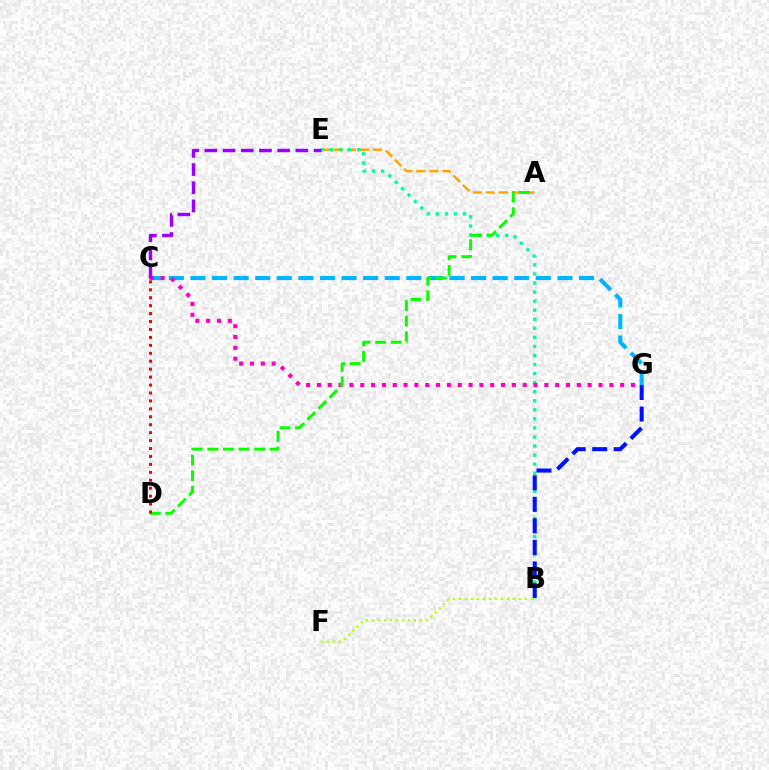{('A', 'E'): [{'color': '#ffa500', 'line_style': 'dashed', 'thickness': 1.77}], ('B', 'F'): [{'color': '#b3ff00', 'line_style': 'dotted', 'thickness': 1.63}], ('B', 'E'): [{'color': '#00ff9d', 'line_style': 'dotted', 'thickness': 2.46}], ('C', 'G'): [{'color': '#00b5ff', 'line_style': 'dashed', 'thickness': 2.93}, {'color': '#ff00bd', 'line_style': 'dotted', 'thickness': 2.94}], ('B', 'G'): [{'color': '#0010ff', 'line_style': 'dashed', 'thickness': 2.92}], ('C', 'E'): [{'color': '#9b00ff', 'line_style': 'dashed', 'thickness': 2.47}], ('A', 'D'): [{'color': '#08ff00', 'line_style': 'dashed', 'thickness': 2.12}], ('C', 'D'): [{'color': '#ff0000', 'line_style': 'dotted', 'thickness': 2.16}]}